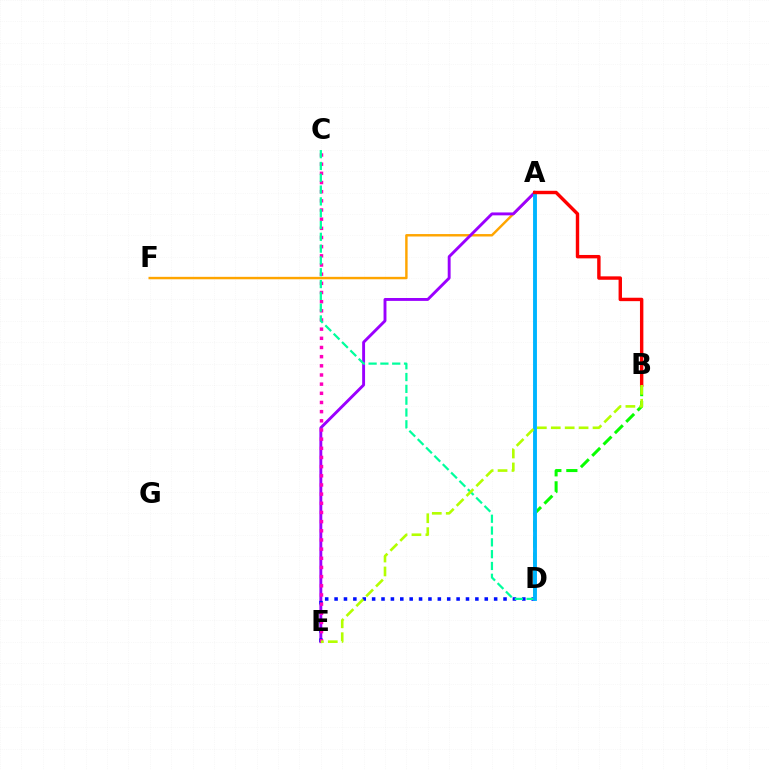{('A', 'F'): [{'color': '#ffa500', 'line_style': 'solid', 'thickness': 1.75}], ('A', 'E'): [{'color': '#9b00ff', 'line_style': 'solid', 'thickness': 2.09}], ('D', 'E'): [{'color': '#0010ff', 'line_style': 'dotted', 'thickness': 2.55}], ('C', 'E'): [{'color': '#ff00bd', 'line_style': 'dotted', 'thickness': 2.49}], ('C', 'D'): [{'color': '#00ff9d', 'line_style': 'dashed', 'thickness': 1.6}], ('B', 'D'): [{'color': '#08ff00', 'line_style': 'dashed', 'thickness': 2.18}], ('A', 'D'): [{'color': '#00b5ff', 'line_style': 'solid', 'thickness': 2.79}], ('A', 'B'): [{'color': '#ff0000', 'line_style': 'solid', 'thickness': 2.45}], ('B', 'E'): [{'color': '#b3ff00', 'line_style': 'dashed', 'thickness': 1.89}]}